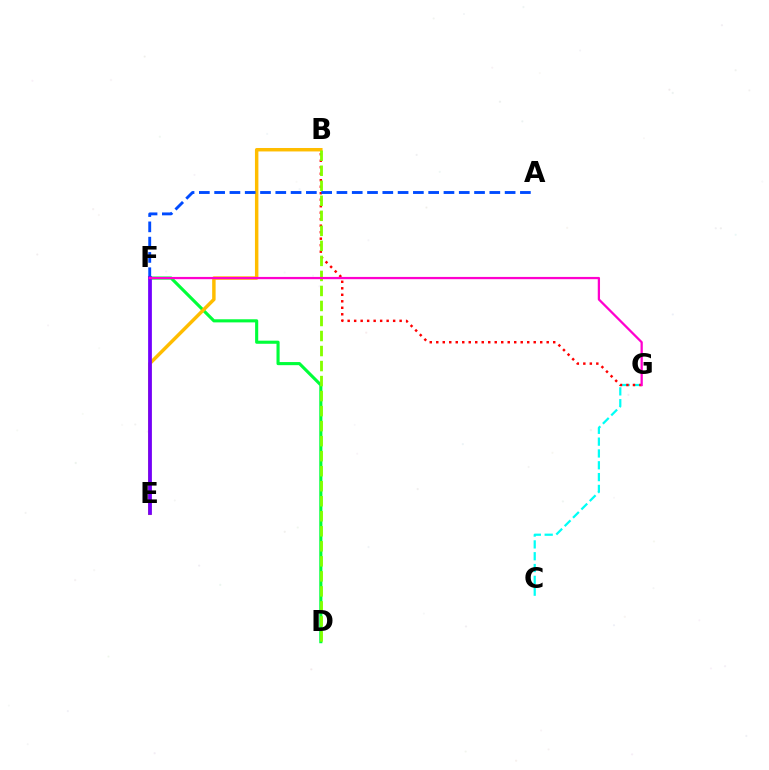{('C', 'G'): [{'color': '#00fff6', 'line_style': 'dashed', 'thickness': 1.61}], ('B', 'G'): [{'color': '#ff0000', 'line_style': 'dotted', 'thickness': 1.77}], ('D', 'F'): [{'color': '#00ff39', 'line_style': 'solid', 'thickness': 2.24}], ('B', 'E'): [{'color': '#ffbd00', 'line_style': 'solid', 'thickness': 2.49}], ('B', 'D'): [{'color': '#84ff00', 'line_style': 'dashed', 'thickness': 2.04}], ('A', 'F'): [{'color': '#004bff', 'line_style': 'dashed', 'thickness': 2.08}], ('E', 'F'): [{'color': '#7200ff', 'line_style': 'solid', 'thickness': 2.71}], ('F', 'G'): [{'color': '#ff00cf', 'line_style': 'solid', 'thickness': 1.63}]}